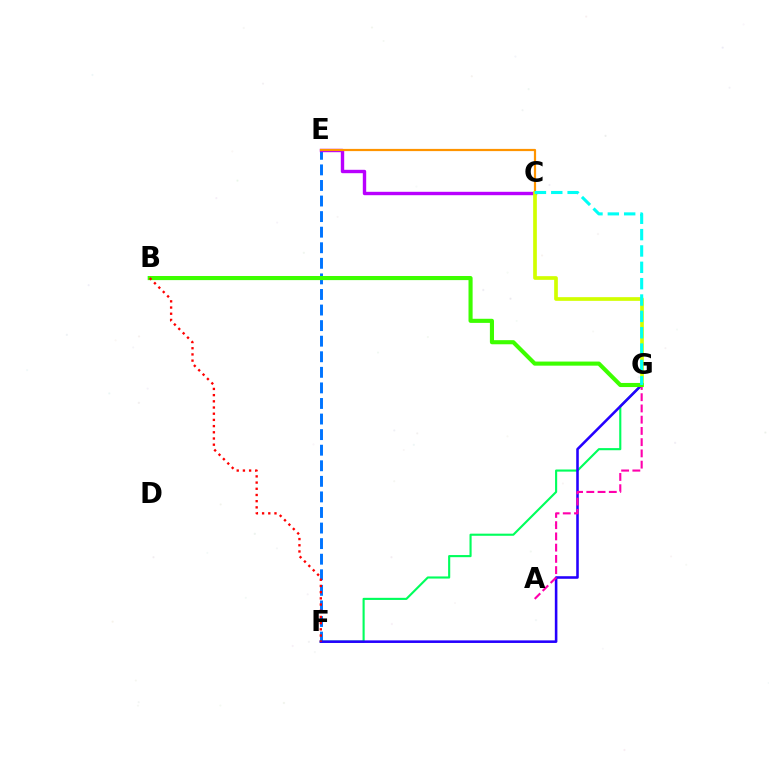{('E', 'F'): [{'color': '#0074ff', 'line_style': 'dashed', 'thickness': 2.12}], ('F', 'G'): [{'color': '#00ff5c', 'line_style': 'solid', 'thickness': 1.53}, {'color': '#2500ff', 'line_style': 'solid', 'thickness': 1.85}], ('C', 'E'): [{'color': '#b900ff', 'line_style': 'solid', 'thickness': 2.44}, {'color': '#ff9400', 'line_style': 'solid', 'thickness': 1.59}], ('A', 'G'): [{'color': '#ff00ac', 'line_style': 'dashed', 'thickness': 1.53}], ('C', 'G'): [{'color': '#d1ff00', 'line_style': 'solid', 'thickness': 2.66}, {'color': '#00fff6', 'line_style': 'dashed', 'thickness': 2.22}], ('B', 'G'): [{'color': '#3dff00', 'line_style': 'solid', 'thickness': 2.96}], ('B', 'F'): [{'color': '#ff0000', 'line_style': 'dotted', 'thickness': 1.68}]}